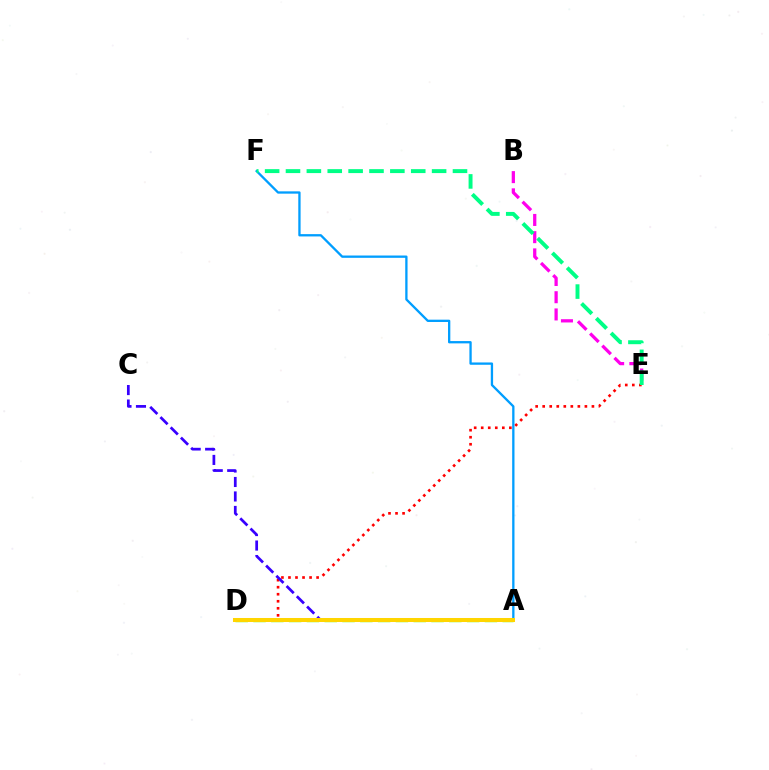{('D', 'E'): [{'color': '#ff0000', 'line_style': 'dotted', 'thickness': 1.91}], ('B', 'E'): [{'color': '#ff00ed', 'line_style': 'dashed', 'thickness': 2.34}], ('A', 'F'): [{'color': '#009eff', 'line_style': 'solid', 'thickness': 1.66}], ('A', 'D'): [{'color': '#4fff00', 'line_style': 'dashed', 'thickness': 2.42}, {'color': '#ffd500', 'line_style': 'solid', 'thickness': 2.9}], ('A', 'C'): [{'color': '#3700ff', 'line_style': 'dashed', 'thickness': 1.97}], ('E', 'F'): [{'color': '#00ff86', 'line_style': 'dashed', 'thickness': 2.84}]}